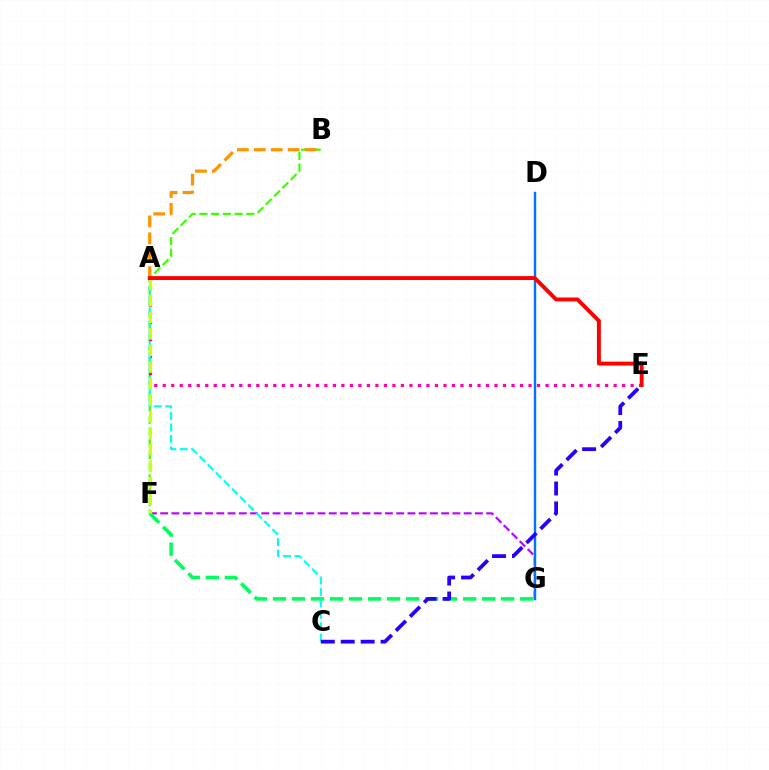{('F', 'G'): [{'color': '#b900ff', 'line_style': 'dashed', 'thickness': 1.53}, {'color': '#00ff5c', 'line_style': 'dashed', 'thickness': 2.58}], ('B', 'F'): [{'color': '#3dff00', 'line_style': 'dashed', 'thickness': 1.59}], ('D', 'G'): [{'color': '#0074ff', 'line_style': 'solid', 'thickness': 1.75}], ('A', 'E'): [{'color': '#ff00ac', 'line_style': 'dotted', 'thickness': 2.31}, {'color': '#ff0000', 'line_style': 'solid', 'thickness': 2.82}], ('A', 'C'): [{'color': '#00fff6', 'line_style': 'dashed', 'thickness': 1.55}], ('A', 'B'): [{'color': '#ff9400', 'line_style': 'dashed', 'thickness': 2.3}], ('C', 'E'): [{'color': '#2500ff', 'line_style': 'dashed', 'thickness': 2.71}], ('A', 'F'): [{'color': '#d1ff00', 'line_style': 'dashed', 'thickness': 2.25}]}